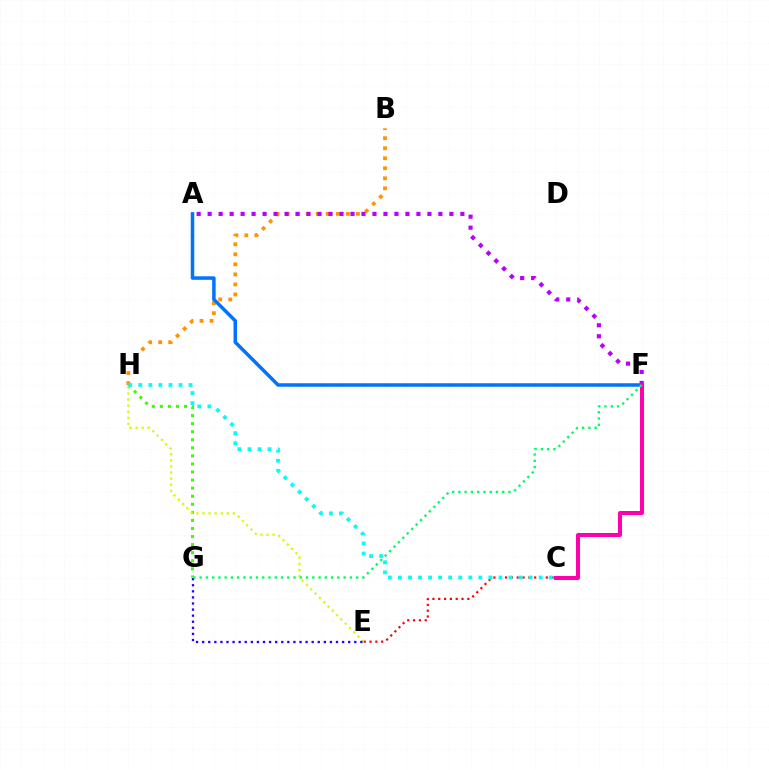{('B', 'H'): [{'color': '#ff9400', 'line_style': 'dotted', 'thickness': 2.73}], ('A', 'F'): [{'color': '#b900ff', 'line_style': 'dotted', 'thickness': 2.99}, {'color': '#0074ff', 'line_style': 'solid', 'thickness': 2.53}], ('C', 'E'): [{'color': '#ff0000', 'line_style': 'dotted', 'thickness': 1.58}], ('G', 'H'): [{'color': '#3dff00', 'line_style': 'dotted', 'thickness': 2.19}], ('E', 'H'): [{'color': '#d1ff00', 'line_style': 'dotted', 'thickness': 1.65}], ('C', 'F'): [{'color': '#ff00ac', 'line_style': 'solid', 'thickness': 2.89}], ('E', 'G'): [{'color': '#2500ff', 'line_style': 'dotted', 'thickness': 1.65}], ('C', 'H'): [{'color': '#00fff6', 'line_style': 'dotted', 'thickness': 2.73}], ('F', 'G'): [{'color': '#00ff5c', 'line_style': 'dotted', 'thickness': 1.7}]}